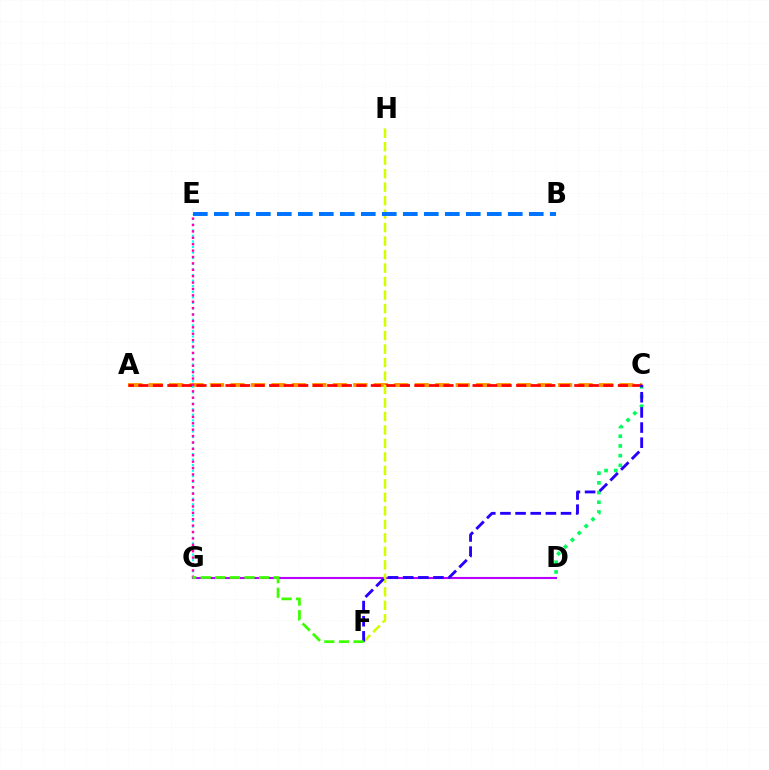{('A', 'C'): [{'color': '#ff9400', 'line_style': 'dashed', 'thickness': 2.78}, {'color': '#ff0000', 'line_style': 'dashed', 'thickness': 1.97}], ('E', 'G'): [{'color': '#00fff6', 'line_style': 'dotted', 'thickness': 1.52}, {'color': '#ff00ac', 'line_style': 'dotted', 'thickness': 1.74}], ('C', 'D'): [{'color': '#00ff5c', 'line_style': 'dotted', 'thickness': 2.64}], ('D', 'G'): [{'color': '#b900ff', 'line_style': 'solid', 'thickness': 1.52}], ('F', 'H'): [{'color': '#d1ff00', 'line_style': 'dashed', 'thickness': 1.83}], ('B', 'E'): [{'color': '#0074ff', 'line_style': 'dashed', 'thickness': 2.85}], ('C', 'F'): [{'color': '#2500ff', 'line_style': 'dashed', 'thickness': 2.06}], ('F', 'G'): [{'color': '#3dff00', 'line_style': 'dashed', 'thickness': 1.98}]}